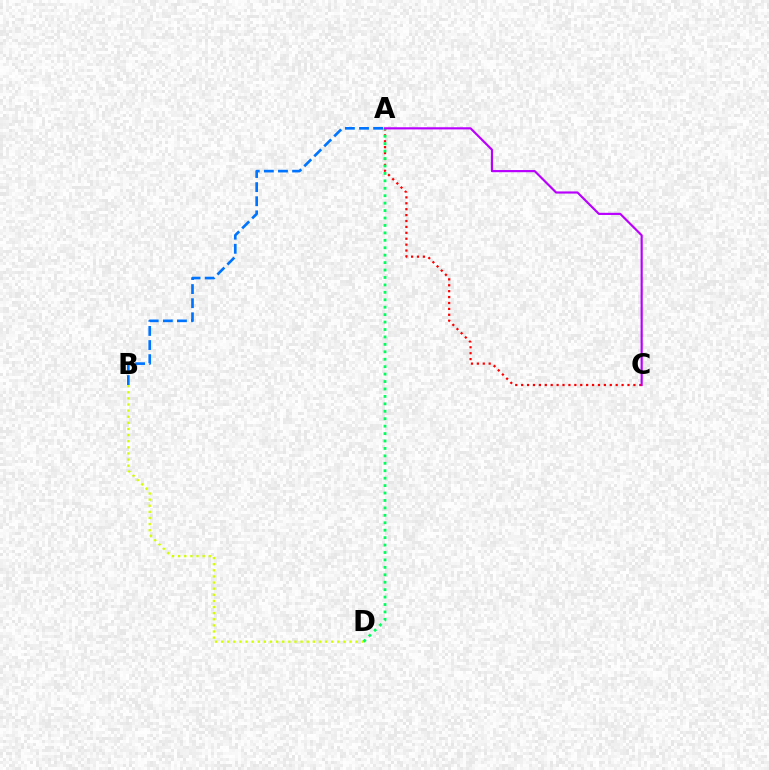{('A', 'B'): [{'color': '#0074ff', 'line_style': 'dashed', 'thickness': 1.92}], ('A', 'C'): [{'color': '#ff0000', 'line_style': 'dotted', 'thickness': 1.6}, {'color': '#b900ff', 'line_style': 'solid', 'thickness': 1.56}], ('B', 'D'): [{'color': '#d1ff00', 'line_style': 'dotted', 'thickness': 1.66}], ('A', 'D'): [{'color': '#00ff5c', 'line_style': 'dotted', 'thickness': 2.02}]}